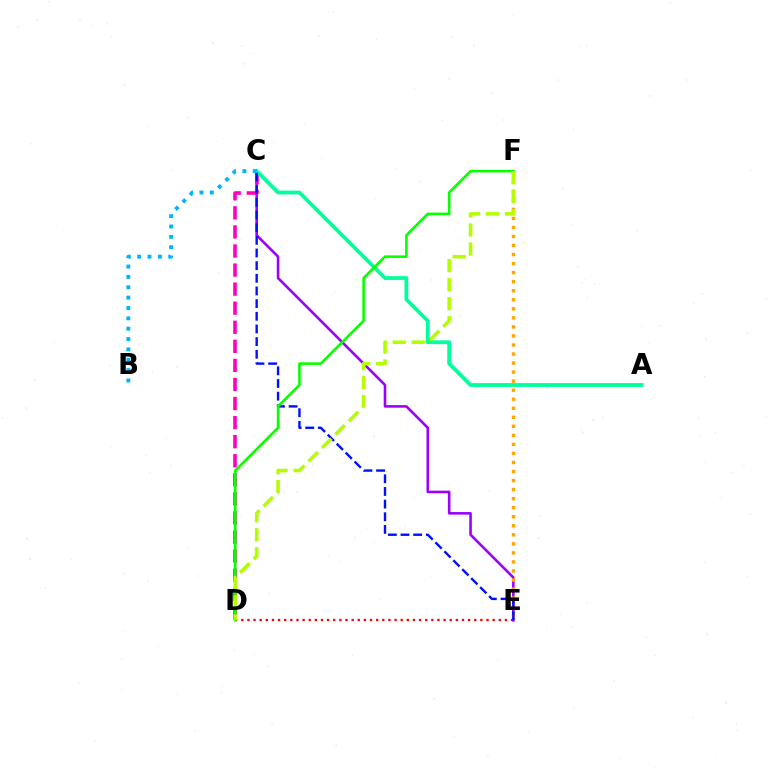{('D', 'E'): [{'color': '#ff0000', 'line_style': 'dotted', 'thickness': 1.67}], ('C', 'E'): [{'color': '#9b00ff', 'line_style': 'solid', 'thickness': 1.87}, {'color': '#0010ff', 'line_style': 'dashed', 'thickness': 1.72}], ('C', 'D'): [{'color': '#ff00bd', 'line_style': 'dashed', 'thickness': 2.59}], ('A', 'C'): [{'color': '#00ff9d', 'line_style': 'solid', 'thickness': 2.74}], ('E', 'F'): [{'color': '#ffa500', 'line_style': 'dotted', 'thickness': 2.46}], ('D', 'F'): [{'color': '#08ff00', 'line_style': 'solid', 'thickness': 1.88}, {'color': '#b3ff00', 'line_style': 'dashed', 'thickness': 2.58}], ('B', 'C'): [{'color': '#00b5ff', 'line_style': 'dotted', 'thickness': 2.81}]}